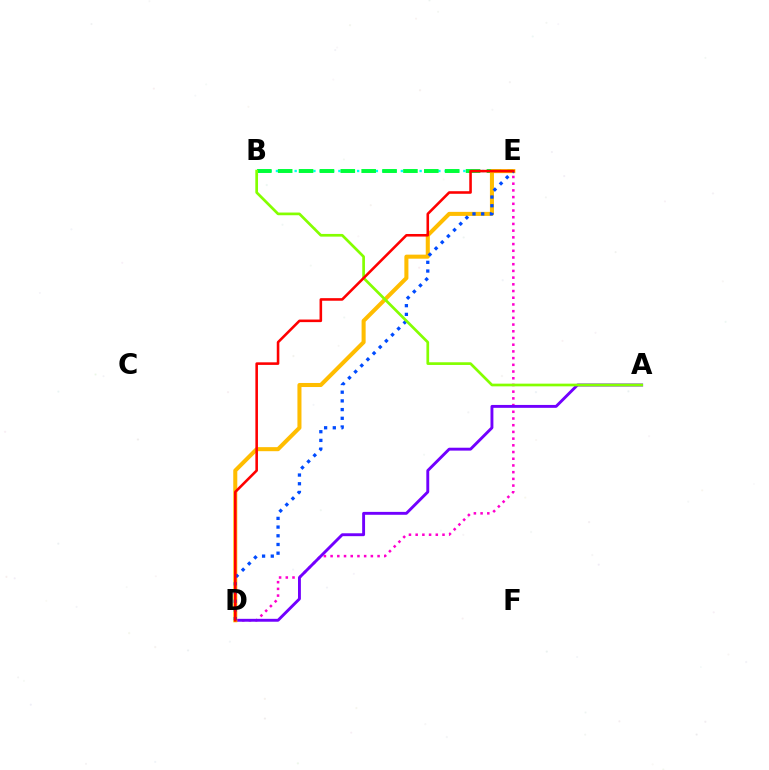{('D', 'E'): [{'color': '#ff00cf', 'line_style': 'dotted', 'thickness': 1.82}, {'color': '#ffbd00', 'line_style': 'solid', 'thickness': 2.91}, {'color': '#004bff', 'line_style': 'dotted', 'thickness': 2.36}, {'color': '#ff0000', 'line_style': 'solid', 'thickness': 1.86}], ('B', 'E'): [{'color': '#00fff6', 'line_style': 'dotted', 'thickness': 1.7}, {'color': '#00ff39', 'line_style': 'dashed', 'thickness': 2.84}], ('A', 'D'): [{'color': '#7200ff', 'line_style': 'solid', 'thickness': 2.08}], ('A', 'B'): [{'color': '#84ff00', 'line_style': 'solid', 'thickness': 1.94}]}